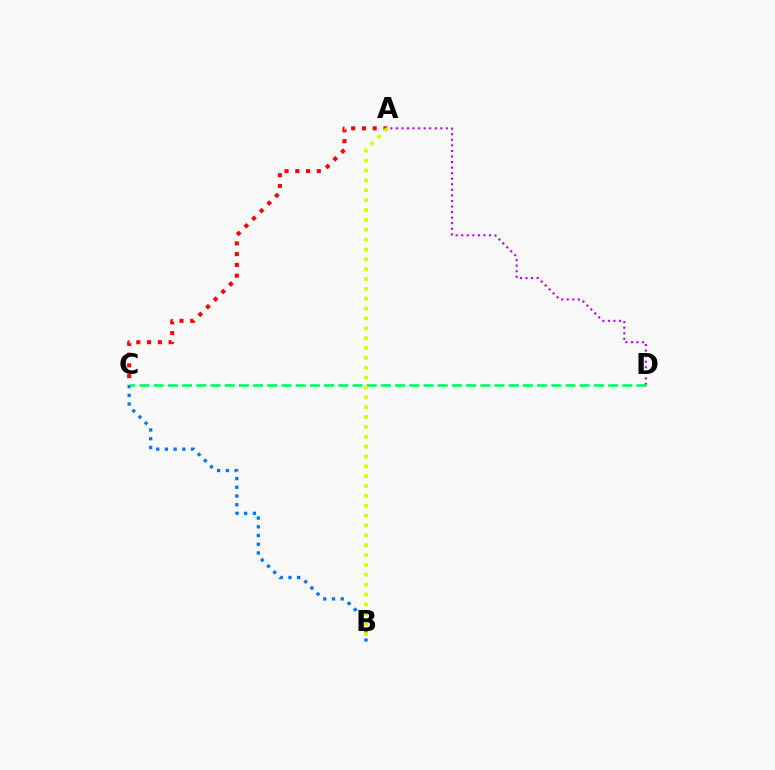{('A', 'C'): [{'color': '#ff0000', 'line_style': 'dotted', 'thickness': 2.92}], ('A', 'D'): [{'color': '#b900ff', 'line_style': 'dotted', 'thickness': 1.51}], ('B', 'C'): [{'color': '#0074ff', 'line_style': 'dotted', 'thickness': 2.37}], ('C', 'D'): [{'color': '#00ff5c', 'line_style': 'dashed', 'thickness': 1.93}], ('A', 'B'): [{'color': '#d1ff00', 'line_style': 'dotted', 'thickness': 2.68}]}